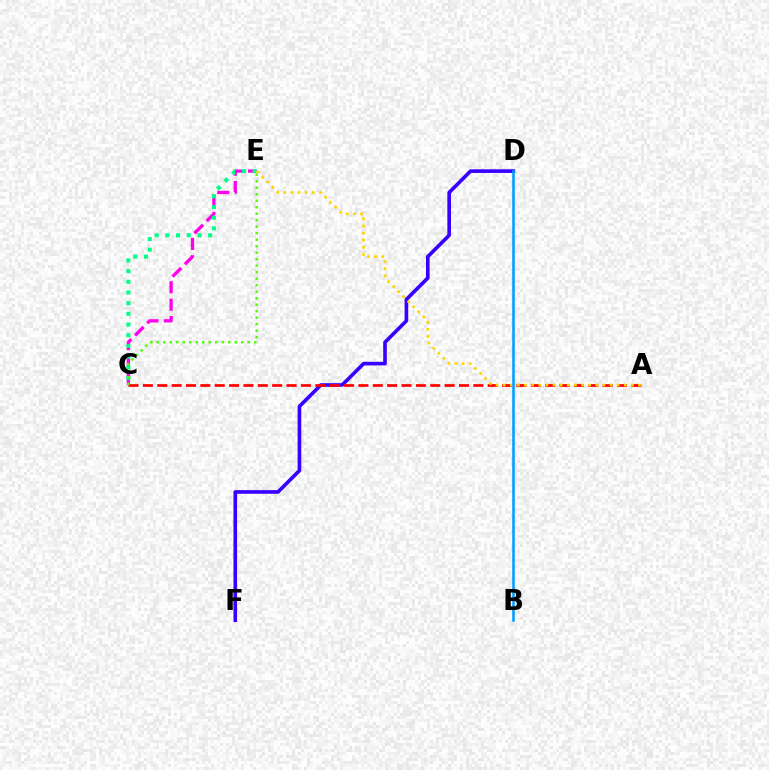{('D', 'F'): [{'color': '#3700ff', 'line_style': 'solid', 'thickness': 2.62}], ('C', 'E'): [{'color': '#ff00ed', 'line_style': 'dashed', 'thickness': 2.37}, {'color': '#00ff86', 'line_style': 'dotted', 'thickness': 2.9}, {'color': '#4fff00', 'line_style': 'dotted', 'thickness': 1.77}], ('A', 'C'): [{'color': '#ff0000', 'line_style': 'dashed', 'thickness': 1.95}], ('A', 'E'): [{'color': '#ffd500', 'line_style': 'dotted', 'thickness': 1.94}], ('B', 'D'): [{'color': '#009eff', 'line_style': 'solid', 'thickness': 1.84}]}